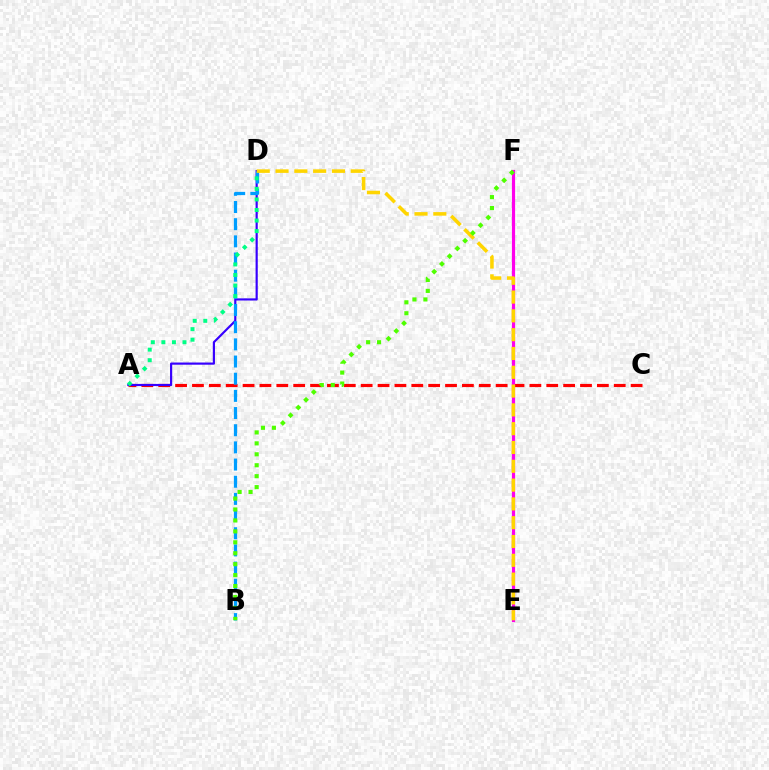{('A', 'C'): [{'color': '#ff0000', 'line_style': 'dashed', 'thickness': 2.29}], ('E', 'F'): [{'color': '#ff00ed', 'line_style': 'solid', 'thickness': 2.3}], ('A', 'D'): [{'color': '#3700ff', 'line_style': 'solid', 'thickness': 1.57}, {'color': '#00ff86', 'line_style': 'dotted', 'thickness': 2.87}], ('B', 'D'): [{'color': '#009eff', 'line_style': 'dashed', 'thickness': 2.33}], ('D', 'E'): [{'color': '#ffd500', 'line_style': 'dashed', 'thickness': 2.55}], ('B', 'F'): [{'color': '#4fff00', 'line_style': 'dotted', 'thickness': 2.97}]}